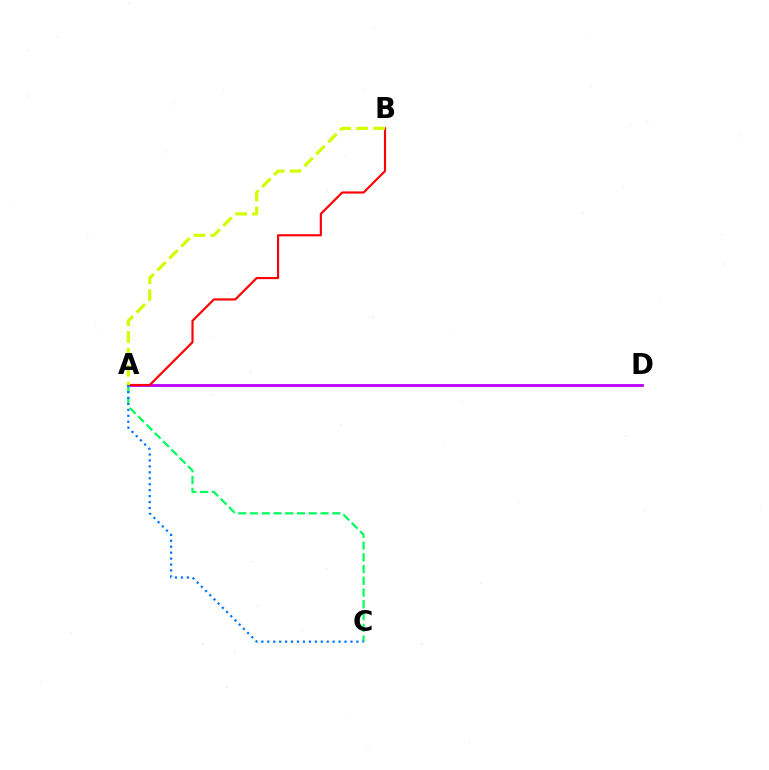{('A', 'D'): [{'color': '#b900ff', 'line_style': 'solid', 'thickness': 1.99}], ('A', 'B'): [{'color': '#ff0000', 'line_style': 'solid', 'thickness': 1.55}, {'color': '#d1ff00', 'line_style': 'dashed', 'thickness': 2.3}], ('A', 'C'): [{'color': '#00ff5c', 'line_style': 'dashed', 'thickness': 1.6}, {'color': '#0074ff', 'line_style': 'dotted', 'thickness': 1.61}]}